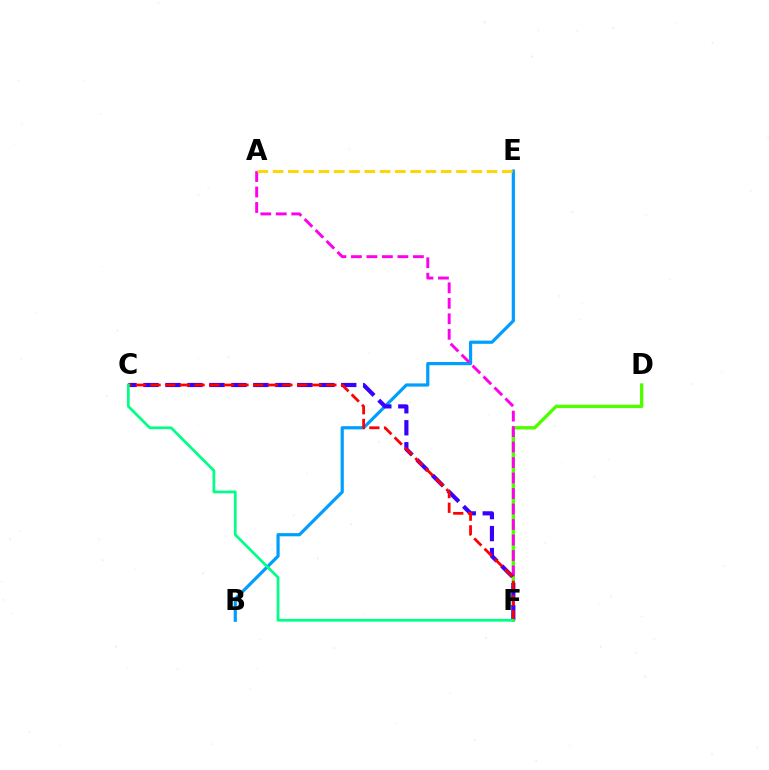{('D', 'F'): [{'color': '#4fff00', 'line_style': 'solid', 'thickness': 2.42}], ('B', 'E'): [{'color': '#009eff', 'line_style': 'solid', 'thickness': 2.3}], ('A', 'F'): [{'color': '#ff00ed', 'line_style': 'dashed', 'thickness': 2.1}], ('C', 'F'): [{'color': '#3700ff', 'line_style': 'dashed', 'thickness': 2.98}, {'color': '#ff0000', 'line_style': 'dashed', 'thickness': 1.99}, {'color': '#00ff86', 'line_style': 'solid', 'thickness': 1.96}], ('A', 'E'): [{'color': '#ffd500', 'line_style': 'dashed', 'thickness': 2.08}]}